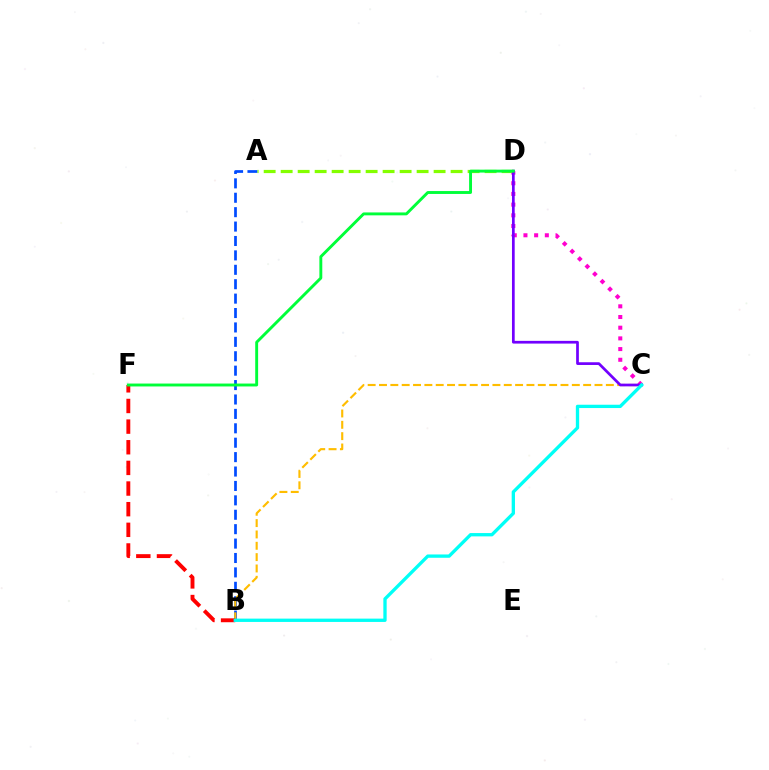{('C', 'D'): [{'color': '#ff00cf', 'line_style': 'dotted', 'thickness': 2.9}, {'color': '#7200ff', 'line_style': 'solid', 'thickness': 1.96}], ('A', 'B'): [{'color': '#004bff', 'line_style': 'dashed', 'thickness': 1.96}], ('B', 'C'): [{'color': '#ffbd00', 'line_style': 'dashed', 'thickness': 1.54}, {'color': '#00fff6', 'line_style': 'solid', 'thickness': 2.39}], ('A', 'D'): [{'color': '#84ff00', 'line_style': 'dashed', 'thickness': 2.31}], ('B', 'F'): [{'color': '#ff0000', 'line_style': 'dashed', 'thickness': 2.8}], ('D', 'F'): [{'color': '#00ff39', 'line_style': 'solid', 'thickness': 2.09}]}